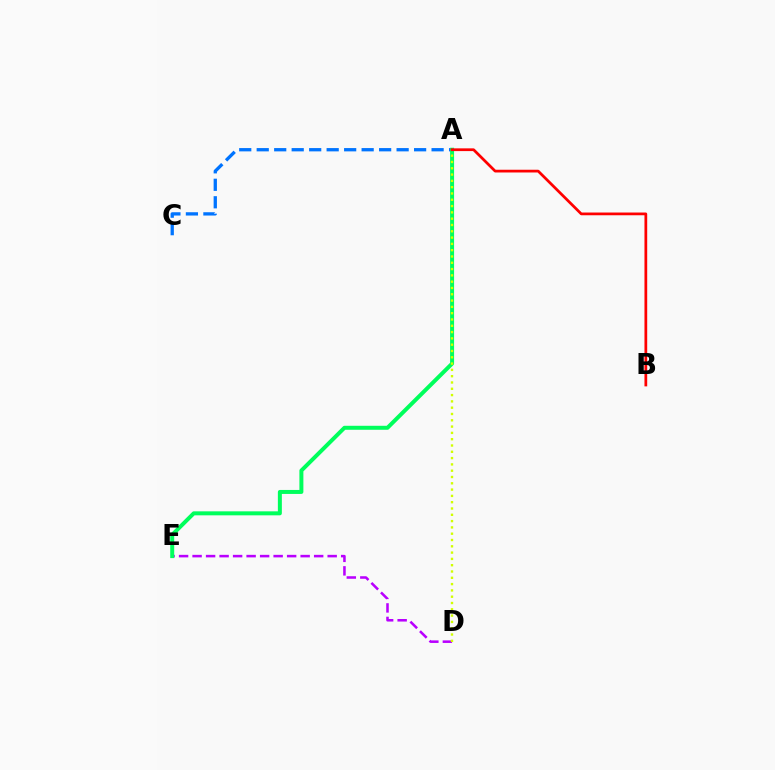{('A', 'C'): [{'color': '#0074ff', 'line_style': 'dashed', 'thickness': 2.38}], ('D', 'E'): [{'color': '#b900ff', 'line_style': 'dashed', 'thickness': 1.84}], ('A', 'E'): [{'color': '#00ff5c', 'line_style': 'solid', 'thickness': 2.87}], ('A', 'D'): [{'color': '#d1ff00', 'line_style': 'dotted', 'thickness': 1.71}], ('A', 'B'): [{'color': '#ff0000', 'line_style': 'solid', 'thickness': 1.97}]}